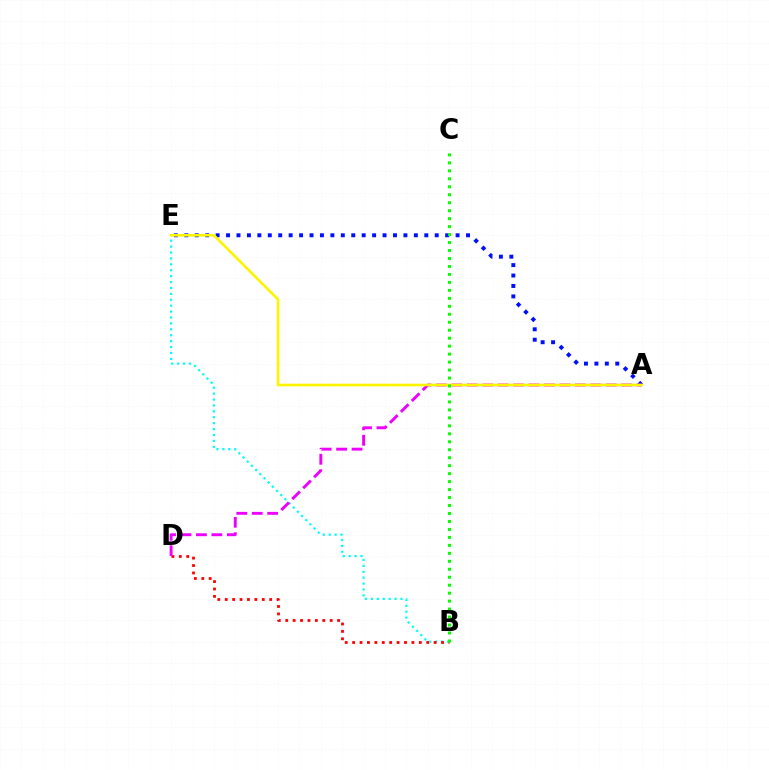{('A', 'E'): [{'color': '#0010ff', 'line_style': 'dotted', 'thickness': 2.83}, {'color': '#fcf500', 'line_style': 'solid', 'thickness': 1.91}], ('B', 'E'): [{'color': '#00fff6', 'line_style': 'dotted', 'thickness': 1.61}], ('B', 'D'): [{'color': '#ff0000', 'line_style': 'dotted', 'thickness': 2.01}], ('A', 'D'): [{'color': '#ee00ff', 'line_style': 'dashed', 'thickness': 2.1}], ('B', 'C'): [{'color': '#08ff00', 'line_style': 'dotted', 'thickness': 2.17}]}